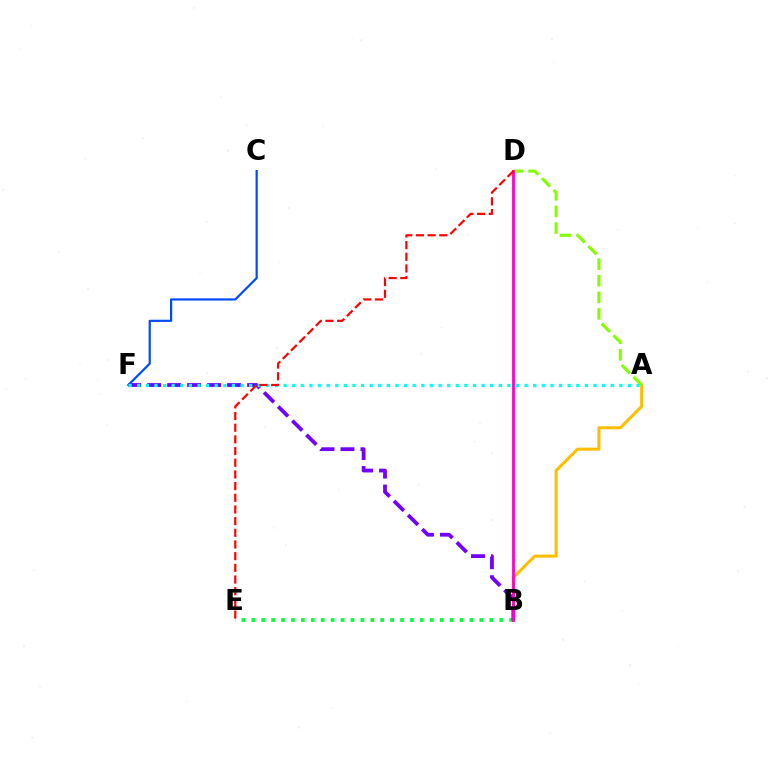{('B', 'E'): [{'color': '#00ff39', 'line_style': 'dotted', 'thickness': 2.69}], ('A', 'B'): [{'color': '#ffbd00', 'line_style': 'solid', 'thickness': 2.19}], ('B', 'F'): [{'color': '#7200ff', 'line_style': 'dashed', 'thickness': 2.72}], ('C', 'F'): [{'color': '#004bff', 'line_style': 'solid', 'thickness': 1.59}], ('A', 'D'): [{'color': '#84ff00', 'line_style': 'dashed', 'thickness': 2.25}], ('A', 'F'): [{'color': '#00fff6', 'line_style': 'dotted', 'thickness': 2.34}], ('B', 'D'): [{'color': '#ff00cf', 'line_style': 'solid', 'thickness': 2.02}], ('D', 'E'): [{'color': '#ff0000', 'line_style': 'dashed', 'thickness': 1.59}]}